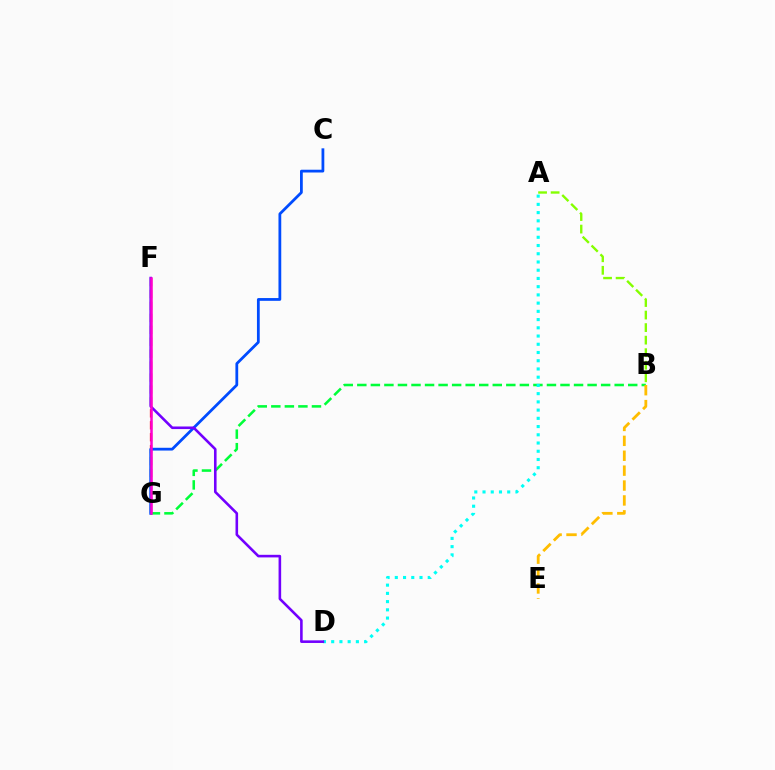{('B', 'G'): [{'color': '#00ff39', 'line_style': 'dashed', 'thickness': 1.84}], ('A', 'B'): [{'color': '#84ff00', 'line_style': 'dashed', 'thickness': 1.7}], ('F', 'G'): [{'color': '#ff0000', 'line_style': 'dashed', 'thickness': 1.62}, {'color': '#ff00cf', 'line_style': 'solid', 'thickness': 1.81}], ('A', 'D'): [{'color': '#00fff6', 'line_style': 'dotted', 'thickness': 2.24}], ('C', 'G'): [{'color': '#004bff', 'line_style': 'solid', 'thickness': 2.0}], ('D', 'F'): [{'color': '#7200ff', 'line_style': 'solid', 'thickness': 1.86}], ('B', 'E'): [{'color': '#ffbd00', 'line_style': 'dashed', 'thickness': 2.02}]}